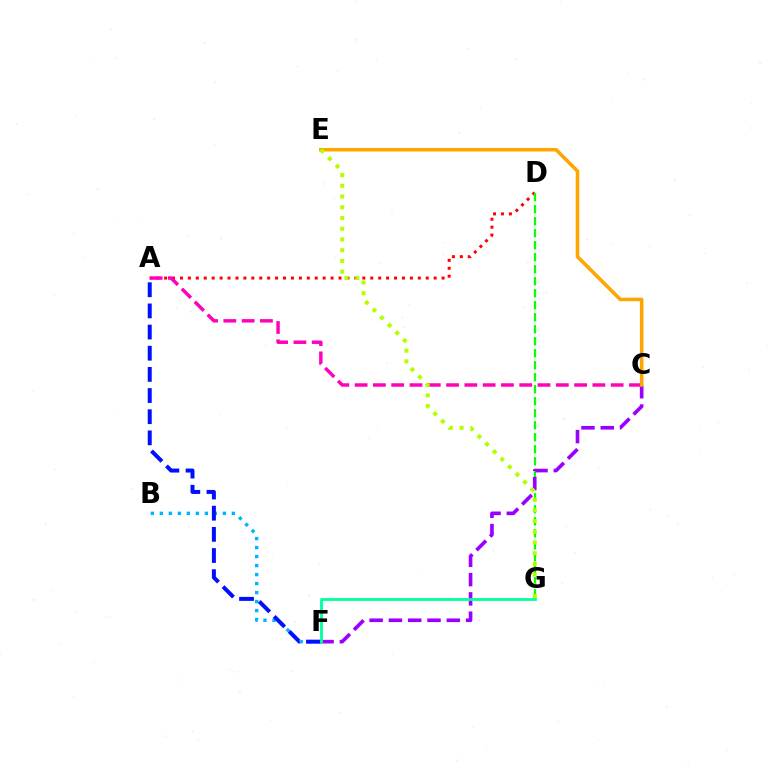{('B', 'F'): [{'color': '#00b5ff', 'line_style': 'dotted', 'thickness': 2.45}], ('A', 'D'): [{'color': '#ff0000', 'line_style': 'dotted', 'thickness': 2.15}], ('D', 'G'): [{'color': '#08ff00', 'line_style': 'dashed', 'thickness': 1.63}], ('A', 'C'): [{'color': '#ff00bd', 'line_style': 'dashed', 'thickness': 2.48}], ('C', 'F'): [{'color': '#9b00ff', 'line_style': 'dashed', 'thickness': 2.62}], ('C', 'E'): [{'color': '#ffa500', 'line_style': 'solid', 'thickness': 2.56}], ('A', 'F'): [{'color': '#0010ff', 'line_style': 'dashed', 'thickness': 2.87}], ('E', 'G'): [{'color': '#b3ff00', 'line_style': 'dotted', 'thickness': 2.92}], ('F', 'G'): [{'color': '#00ff9d', 'line_style': 'solid', 'thickness': 2.02}]}